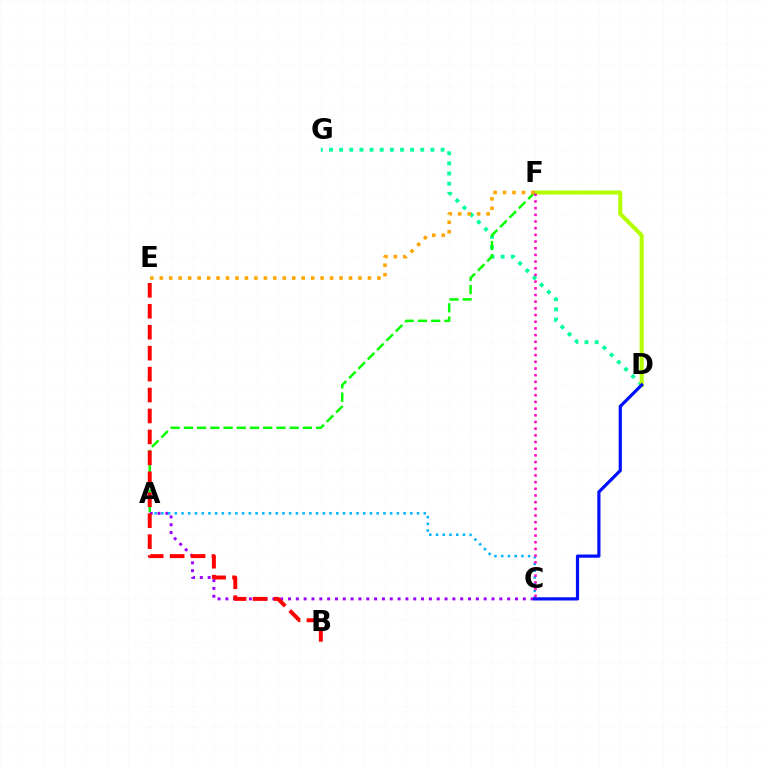{('D', 'G'): [{'color': '#00ff9d', 'line_style': 'dotted', 'thickness': 2.76}], ('D', 'F'): [{'color': '#b3ff00', 'line_style': 'solid', 'thickness': 2.93}], ('A', 'C'): [{'color': '#9b00ff', 'line_style': 'dotted', 'thickness': 2.13}, {'color': '#00b5ff', 'line_style': 'dotted', 'thickness': 1.83}], ('A', 'F'): [{'color': '#08ff00', 'line_style': 'dashed', 'thickness': 1.8}], ('E', 'F'): [{'color': '#ffa500', 'line_style': 'dotted', 'thickness': 2.57}], ('C', 'F'): [{'color': '#ff00bd', 'line_style': 'dotted', 'thickness': 1.82}], ('C', 'D'): [{'color': '#0010ff', 'line_style': 'solid', 'thickness': 2.31}], ('B', 'E'): [{'color': '#ff0000', 'line_style': 'dashed', 'thickness': 2.85}]}